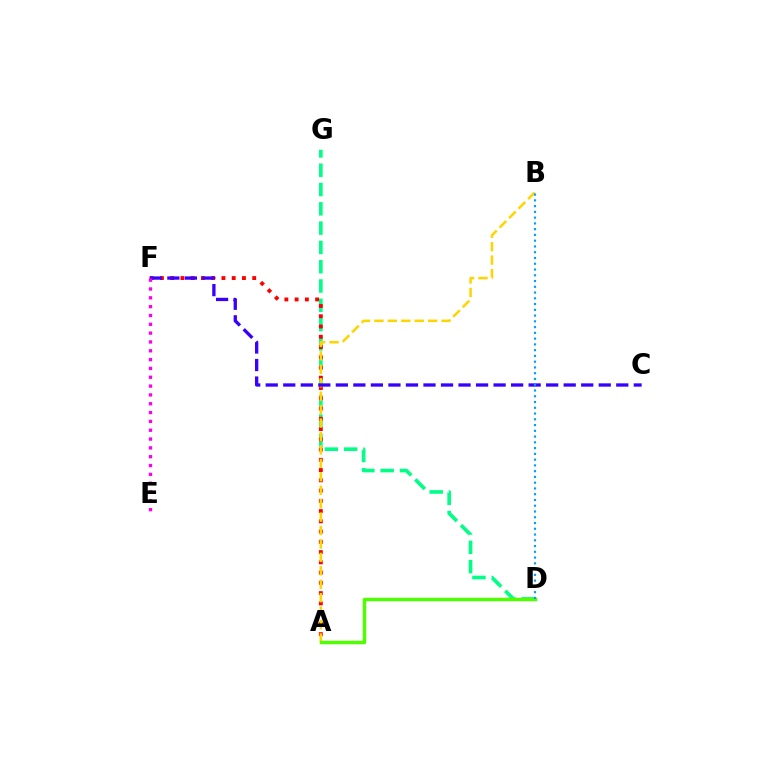{('D', 'G'): [{'color': '#00ff86', 'line_style': 'dashed', 'thickness': 2.62}], ('A', 'F'): [{'color': '#ff0000', 'line_style': 'dotted', 'thickness': 2.79}], ('A', 'B'): [{'color': '#ffd500', 'line_style': 'dashed', 'thickness': 1.83}], ('A', 'D'): [{'color': '#4fff00', 'line_style': 'solid', 'thickness': 2.5}], ('C', 'F'): [{'color': '#3700ff', 'line_style': 'dashed', 'thickness': 2.38}], ('E', 'F'): [{'color': '#ff00ed', 'line_style': 'dotted', 'thickness': 2.4}], ('B', 'D'): [{'color': '#009eff', 'line_style': 'dotted', 'thickness': 1.57}]}